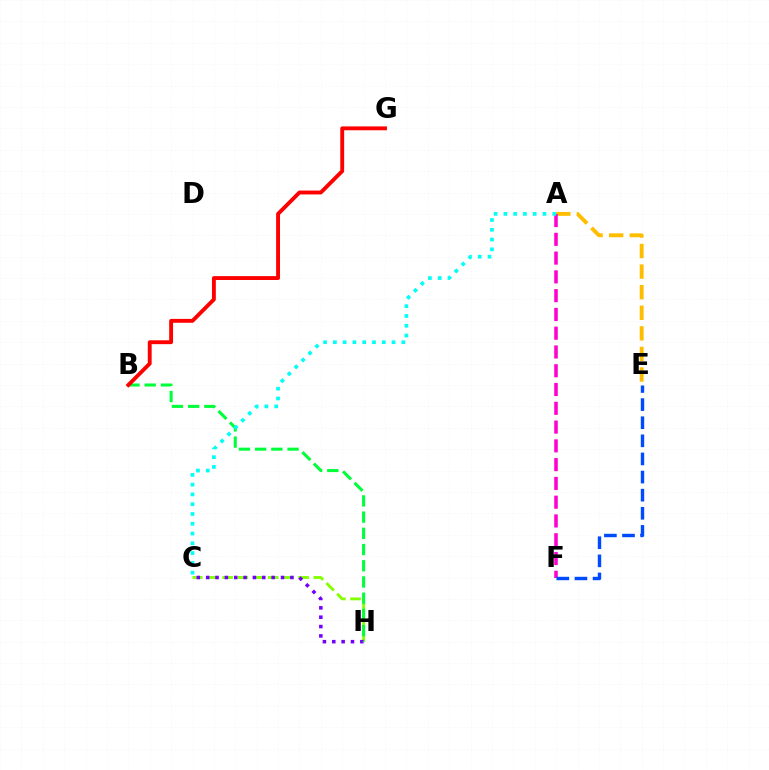{('A', 'E'): [{'color': '#ffbd00', 'line_style': 'dashed', 'thickness': 2.8}], ('C', 'H'): [{'color': '#84ff00', 'line_style': 'dashed', 'thickness': 2.06}, {'color': '#7200ff', 'line_style': 'dotted', 'thickness': 2.54}], ('A', 'F'): [{'color': '#ff00cf', 'line_style': 'dashed', 'thickness': 2.55}], ('B', 'H'): [{'color': '#00ff39', 'line_style': 'dashed', 'thickness': 2.2}], ('E', 'F'): [{'color': '#004bff', 'line_style': 'dashed', 'thickness': 2.46}], ('B', 'G'): [{'color': '#ff0000', 'line_style': 'solid', 'thickness': 2.79}], ('A', 'C'): [{'color': '#00fff6', 'line_style': 'dotted', 'thickness': 2.66}]}